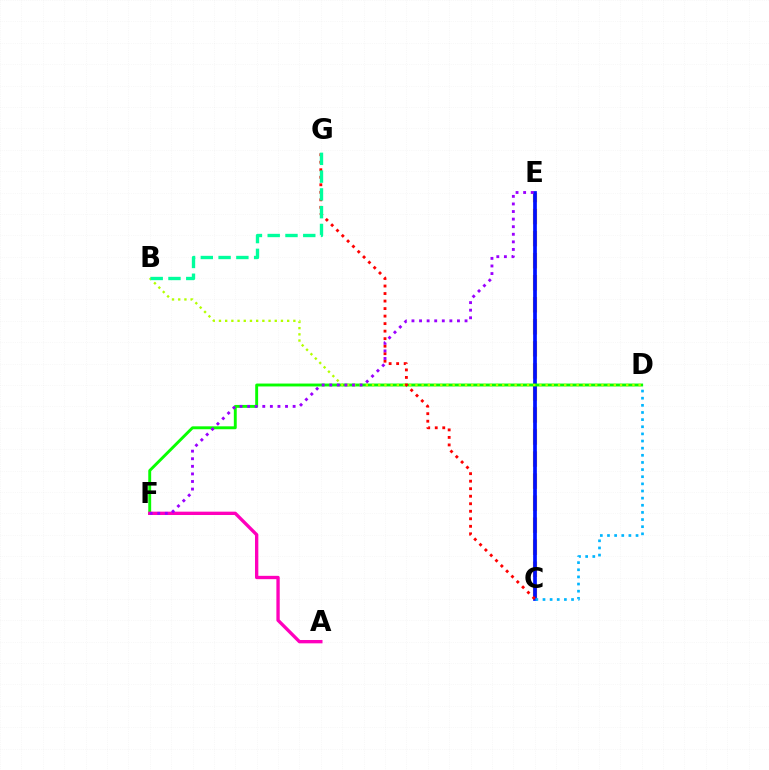{('C', 'E'): [{'color': '#ffa500', 'line_style': 'dashed', 'thickness': 2.99}, {'color': '#0010ff', 'line_style': 'solid', 'thickness': 2.67}], ('D', 'F'): [{'color': '#08ff00', 'line_style': 'solid', 'thickness': 2.09}], ('C', 'D'): [{'color': '#00b5ff', 'line_style': 'dotted', 'thickness': 1.94}], ('B', 'D'): [{'color': '#b3ff00', 'line_style': 'dotted', 'thickness': 1.68}], ('A', 'F'): [{'color': '#ff00bd', 'line_style': 'solid', 'thickness': 2.4}], ('C', 'G'): [{'color': '#ff0000', 'line_style': 'dotted', 'thickness': 2.04}], ('B', 'G'): [{'color': '#00ff9d', 'line_style': 'dashed', 'thickness': 2.42}], ('E', 'F'): [{'color': '#9b00ff', 'line_style': 'dotted', 'thickness': 2.06}]}